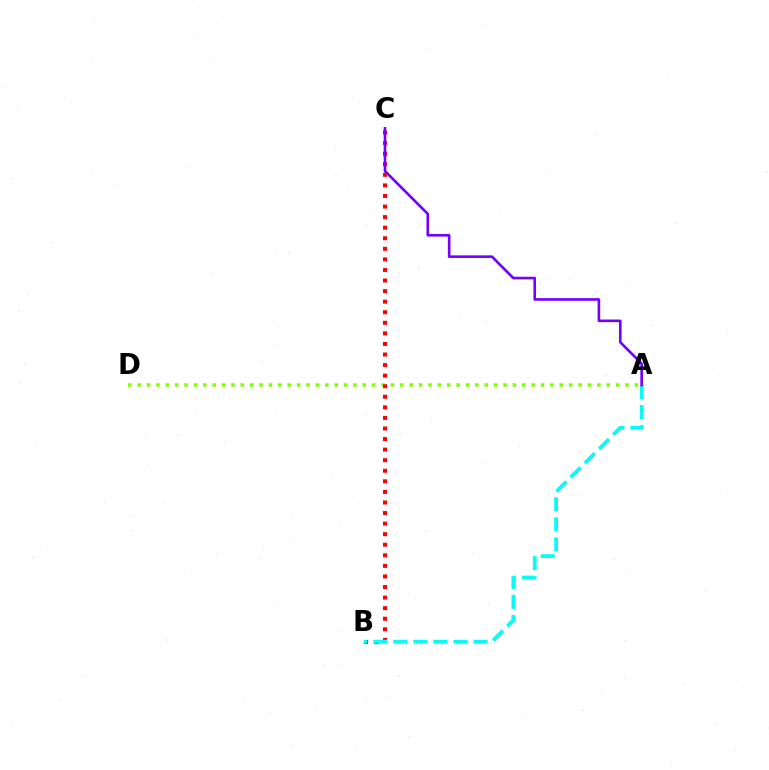{('A', 'D'): [{'color': '#84ff00', 'line_style': 'dotted', 'thickness': 2.55}], ('B', 'C'): [{'color': '#ff0000', 'line_style': 'dotted', 'thickness': 2.87}], ('A', 'B'): [{'color': '#00fff6', 'line_style': 'dashed', 'thickness': 2.72}], ('A', 'C'): [{'color': '#7200ff', 'line_style': 'solid', 'thickness': 1.89}]}